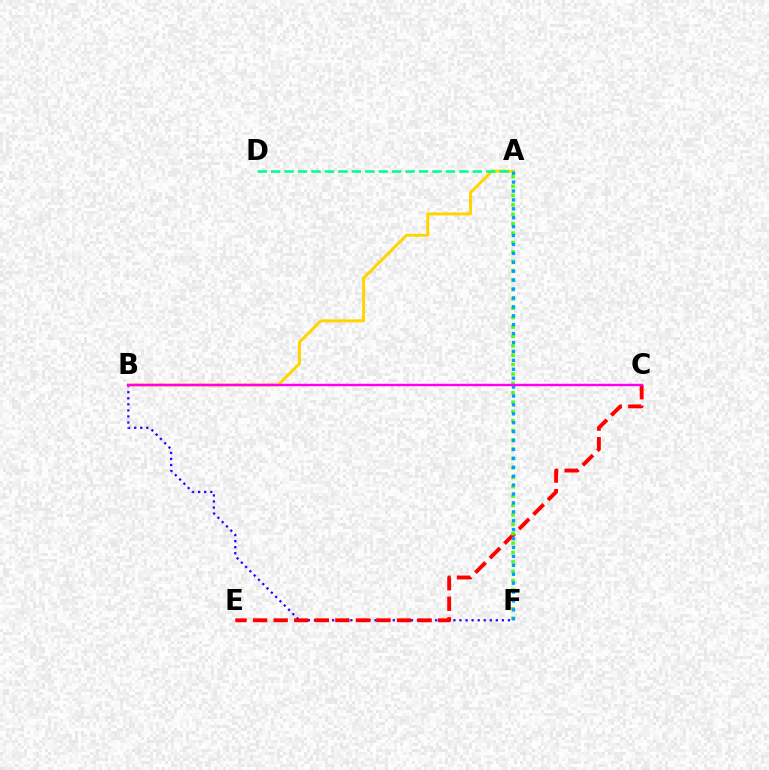{('B', 'F'): [{'color': '#3700ff', 'line_style': 'dotted', 'thickness': 1.65}], ('C', 'E'): [{'color': '#ff0000', 'line_style': 'dashed', 'thickness': 2.79}], ('A', 'B'): [{'color': '#ffd500', 'line_style': 'solid', 'thickness': 2.14}], ('A', 'F'): [{'color': '#4fff00', 'line_style': 'dotted', 'thickness': 2.55}, {'color': '#009eff', 'line_style': 'dotted', 'thickness': 2.42}], ('B', 'C'): [{'color': '#ff00ed', 'line_style': 'solid', 'thickness': 1.74}], ('A', 'D'): [{'color': '#00ff86', 'line_style': 'dashed', 'thickness': 1.83}]}